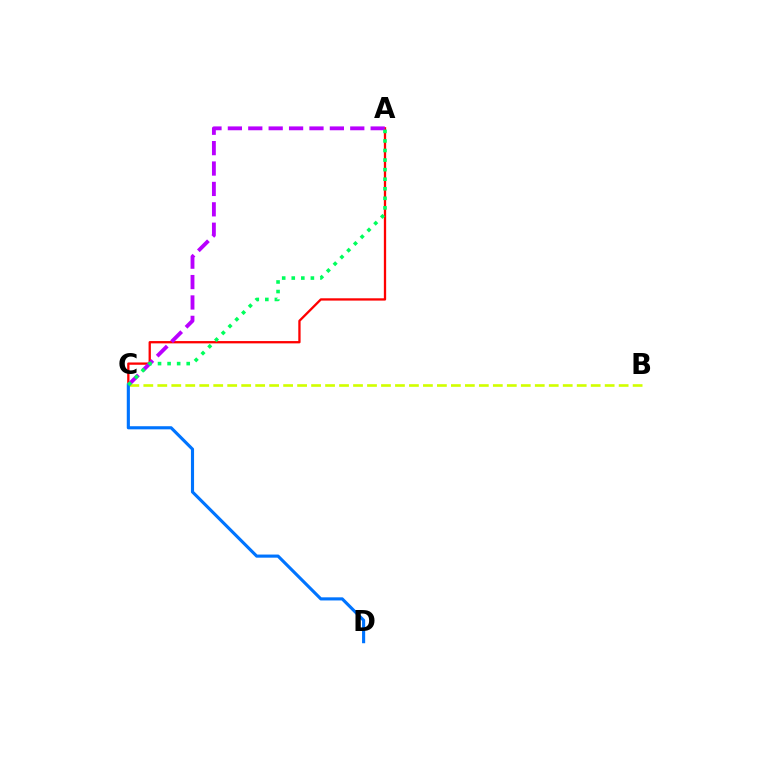{('A', 'C'): [{'color': '#ff0000', 'line_style': 'solid', 'thickness': 1.66}, {'color': '#b900ff', 'line_style': 'dashed', 'thickness': 2.77}, {'color': '#00ff5c', 'line_style': 'dotted', 'thickness': 2.6}], ('B', 'C'): [{'color': '#d1ff00', 'line_style': 'dashed', 'thickness': 1.9}], ('C', 'D'): [{'color': '#0074ff', 'line_style': 'solid', 'thickness': 2.25}]}